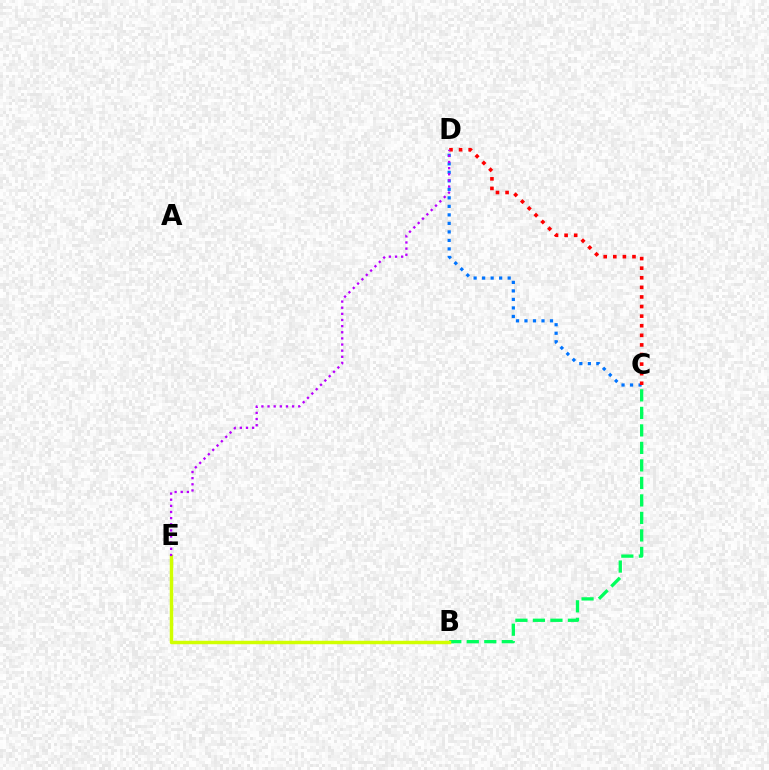{('B', 'C'): [{'color': '#00ff5c', 'line_style': 'dashed', 'thickness': 2.38}], ('B', 'E'): [{'color': '#d1ff00', 'line_style': 'solid', 'thickness': 2.49}], ('C', 'D'): [{'color': '#0074ff', 'line_style': 'dotted', 'thickness': 2.31}, {'color': '#ff0000', 'line_style': 'dotted', 'thickness': 2.61}], ('D', 'E'): [{'color': '#b900ff', 'line_style': 'dotted', 'thickness': 1.67}]}